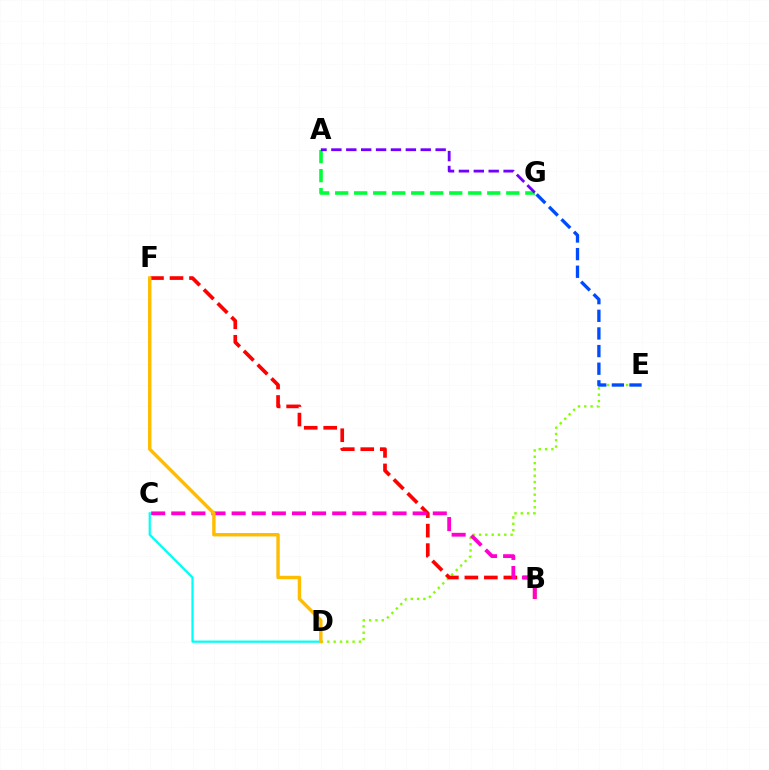{('C', 'D'): [{'color': '#00fff6', 'line_style': 'solid', 'thickness': 1.6}], ('D', 'E'): [{'color': '#84ff00', 'line_style': 'dotted', 'thickness': 1.72}], ('A', 'G'): [{'color': '#00ff39', 'line_style': 'dashed', 'thickness': 2.58}, {'color': '#7200ff', 'line_style': 'dashed', 'thickness': 2.02}], ('B', 'F'): [{'color': '#ff0000', 'line_style': 'dashed', 'thickness': 2.65}], ('B', 'C'): [{'color': '#ff00cf', 'line_style': 'dashed', 'thickness': 2.73}], ('E', 'G'): [{'color': '#004bff', 'line_style': 'dashed', 'thickness': 2.4}], ('D', 'F'): [{'color': '#ffbd00', 'line_style': 'solid', 'thickness': 2.47}]}